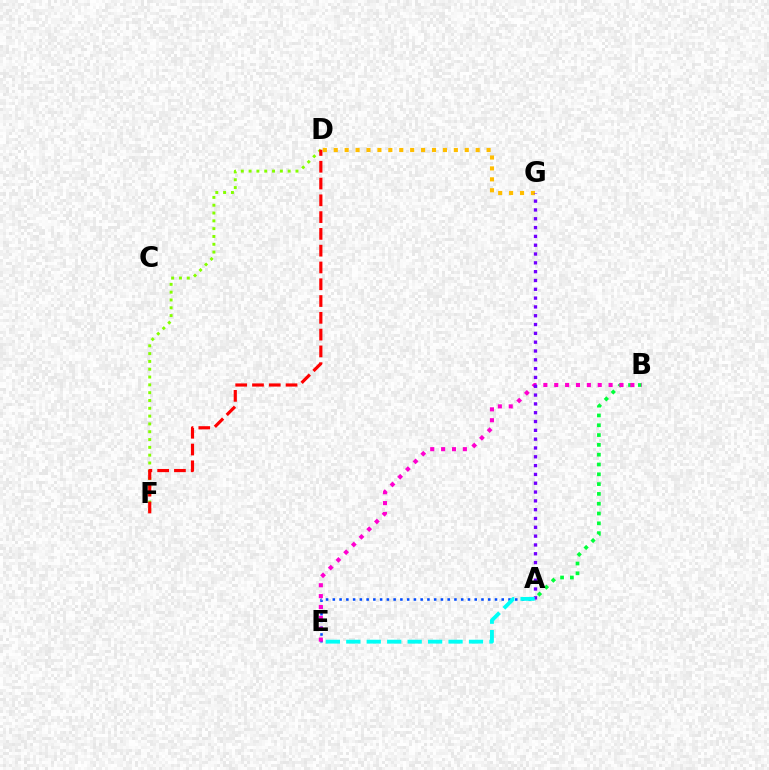{('D', 'F'): [{'color': '#84ff00', 'line_style': 'dotted', 'thickness': 2.12}, {'color': '#ff0000', 'line_style': 'dashed', 'thickness': 2.28}], ('A', 'E'): [{'color': '#004bff', 'line_style': 'dotted', 'thickness': 1.84}, {'color': '#00fff6', 'line_style': 'dashed', 'thickness': 2.78}], ('A', 'B'): [{'color': '#00ff39', 'line_style': 'dotted', 'thickness': 2.66}], ('D', 'G'): [{'color': '#ffbd00', 'line_style': 'dotted', 'thickness': 2.97}], ('B', 'E'): [{'color': '#ff00cf', 'line_style': 'dotted', 'thickness': 2.95}], ('A', 'G'): [{'color': '#7200ff', 'line_style': 'dotted', 'thickness': 2.4}]}